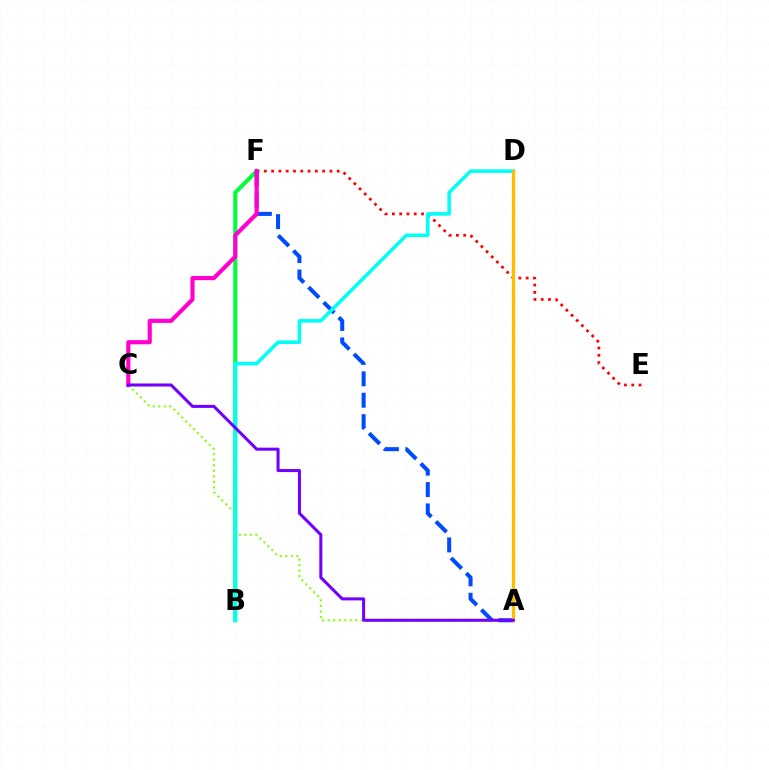{('E', 'F'): [{'color': '#ff0000', 'line_style': 'dotted', 'thickness': 1.98}], ('B', 'F'): [{'color': '#00ff39', 'line_style': 'solid', 'thickness': 2.91}], ('A', 'C'): [{'color': '#84ff00', 'line_style': 'dotted', 'thickness': 1.5}, {'color': '#7200ff', 'line_style': 'solid', 'thickness': 2.19}], ('A', 'F'): [{'color': '#004bff', 'line_style': 'dashed', 'thickness': 2.91}], ('B', 'D'): [{'color': '#00fff6', 'line_style': 'solid', 'thickness': 2.56}], ('A', 'D'): [{'color': '#ffbd00', 'line_style': 'solid', 'thickness': 2.34}], ('C', 'F'): [{'color': '#ff00cf', 'line_style': 'solid', 'thickness': 2.99}]}